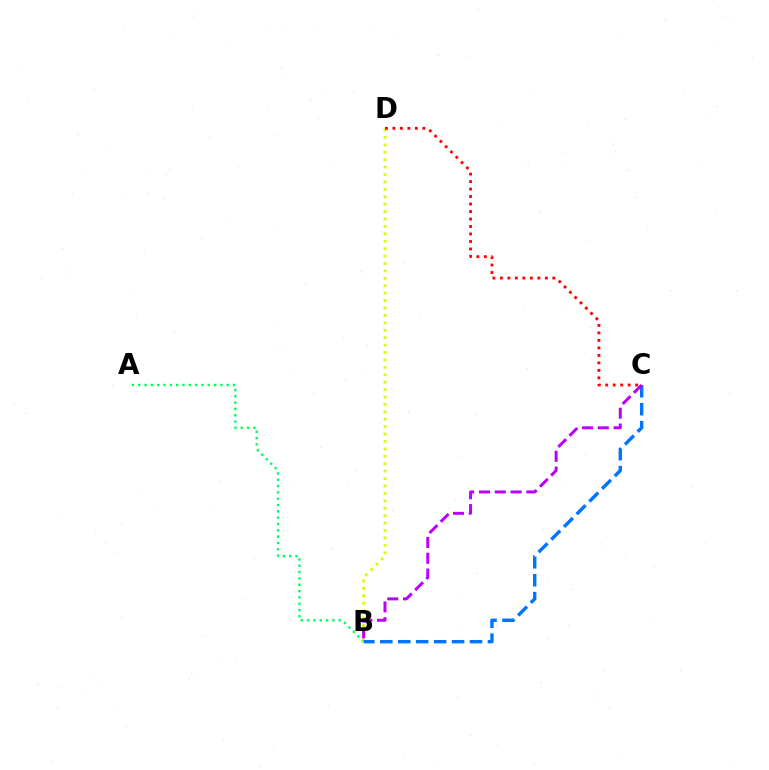{('A', 'B'): [{'color': '#00ff5c', 'line_style': 'dotted', 'thickness': 1.72}], ('B', 'D'): [{'color': '#d1ff00', 'line_style': 'dotted', 'thickness': 2.01}], ('B', 'C'): [{'color': '#0074ff', 'line_style': 'dashed', 'thickness': 2.44}, {'color': '#b900ff', 'line_style': 'dashed', 'thickness': 2.14}], ('C', 'D'): [{'color': '#ff0000', 'line_style': 'dotted', 'thickness': 2.03}]}